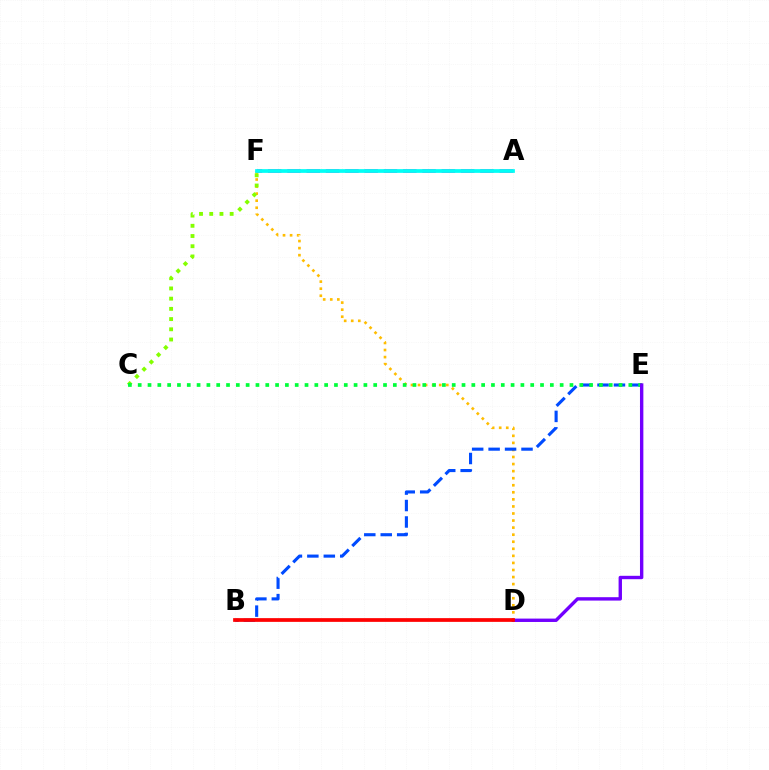{('D', 'F'): [{'color': '#ffbd00', 'line_style': 'dotted', 'thickness': 1.92}], ('C', 'F'): [{'color': '#84ff00', 'line_style': 'dotted', 'thickness': 2.78}], ('B', 'E'): [{'color': '#004bff', 'line_style': 'dashed', 'thickness': 2.23}], ('A', 'F'): [{'color': '#ff00cf', 'line_style': 'dashed', 'thickness': 2.62}, {'color': '#00fff6', 'line_style': 'solid', 'thickness': 2.69}], ('C', 'E'): [{'color': '#00ff39', 'line_style': 'dotted', 'thickness': 2.67}], ('D', 'E'): [{'color': '#7200ff', 'line_style': 'solid', 'thickness': 2.44}], ('B', 'D'): [{'color': '#ff0000', 'line_style': 'solid', 'thickness': 2.69}]}